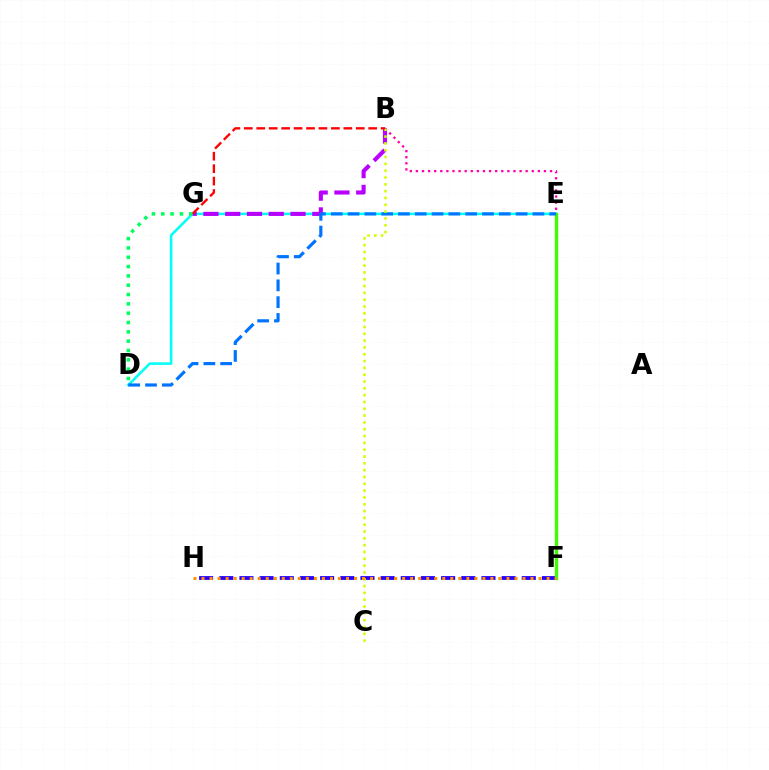{('D', 'E'): [{'color': '#00fff6', 'line_style': 'solid', 'thickness': 1.83}, {'color': '#0074ff', 'line_style': 'dashed', 'thickness': 2.28}], ('B', 'E'): [{'color': '#ff00ac', 'line_style': 'dotted', 'thickness': 1.66}], ('F', 'H'): [{'color': '#2500ff', 'line_style': 'dashed', 'thickness': 2.74}, {'color': '#ff9400', 'line_style': 'dotted', 'thickness': 2.18}], ('B', 'G'): [{'color': '#b900ff', 'line_style': 'dashed', 'thickness': 2.96}, {'color': '#ff0000', 'line_style': 'dashed', 'thickness': 1.69}], ('E', 'F'): [{'color': '#3dff00', 'line_style': 'solid', 'thickness': 2.43}], ('B', 'C'): [{'color': '#d1ff00', 'line_style': 'dotted', 'thickness': 1.85}], ('D', 'G'): [{'color': '#00ff5c', 'line_style': 'dotted', 'thickness': 2.53}]}